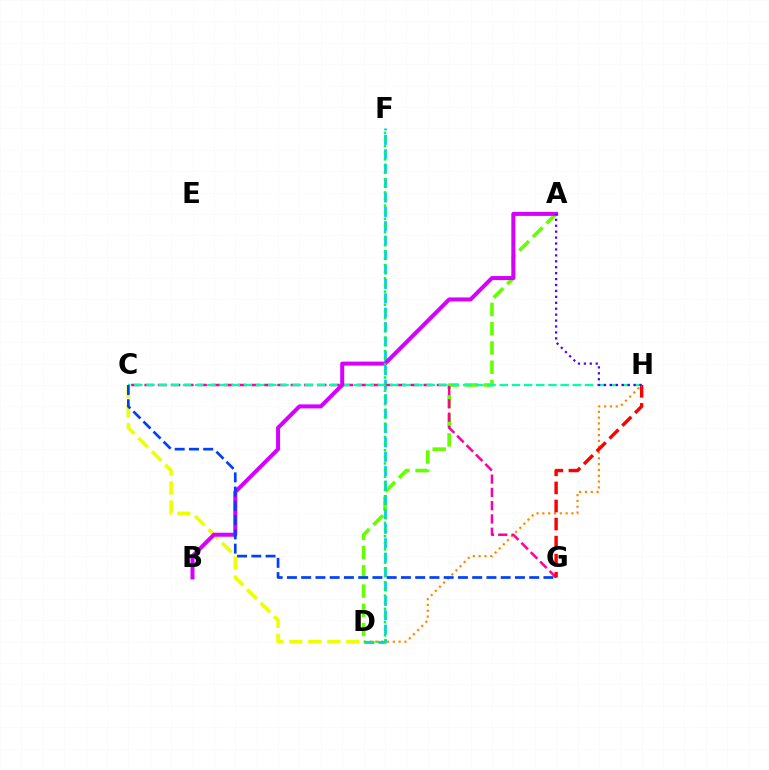{('D', 'H'): [{'color': '#ff8800', 'line_style': 'dotted', 'thickness': 1.58}], ('A', 'D'): [{'color': '#66ff00', 'line_style': 'dashed', 'thickness': 2.61}], ('D', 'F'): [{'color': '#00c7ff', 'line_style': 'dashed', 'thickness': 1.96}, {'color': '#00ff27', 'line_style': 'dotted', 'thickness': 1.8}], ('C', 'G'): [{'color': '#ff00a0', 'line_style': 'dashed', 'thickness': 1.81}, {'color': '#003fff', 'line_style': 'dashed', 'thickness': 1.94}], ('G', 'H'): [{'color': '#ff0000', 'line_style': 'dashed', 'thickness': 2.45}], ('C', 'D'): [{'color': '#eeff00', 'line_style': 'dashed', 'thickness': 2.58}], ('C', 'H'): [{'color': '#00ffaf', 'line_style': 'dashed', 'thickness': 1.65}], ('A', 'B'): [{'color': '#d600ff', 'line_style': 'solid', 'thickness': 2.89}], ('A', 'H'): [{'color': '#4f00ff', 'line_style': 'dotted', 'thickness': 1.61}]}